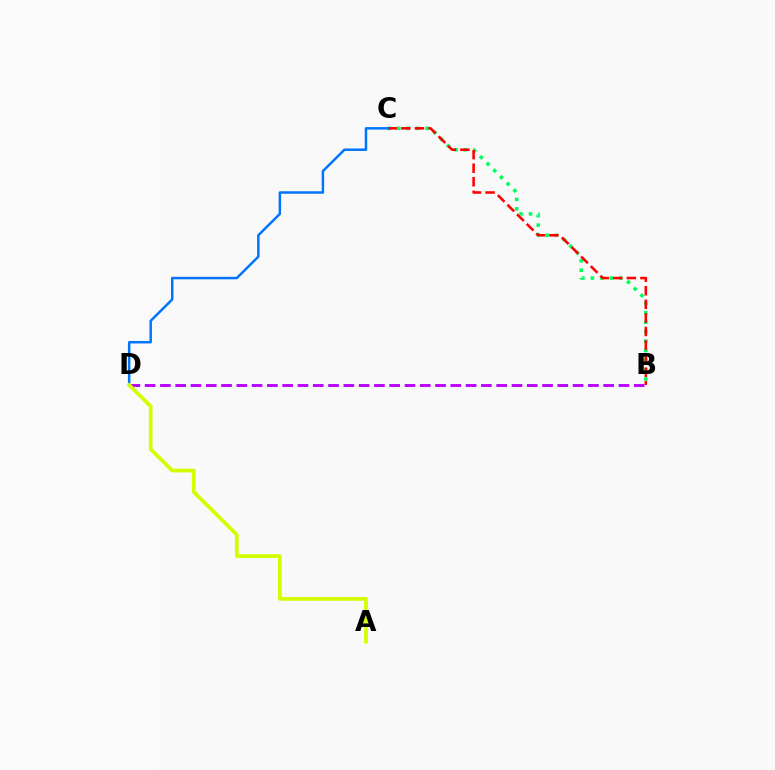{('B', 'C'): [{'color': '#00ff5c', 'line_style': 'dotted', 'thickness': 2.57}, {'color': '#ff0000', 'line_style': 'dashed', 'thickness': 1.85}], ('B', 'D'): [{'color': '#b900ff', 'line_style': 'dashed', 'thickness': 2.08}], ('C', 'D'): [{'color': '#0074ff', 'line_style': 'solid', 'thickness': 1.79}], ('A', 'D'): [{'color': '#d1ff00', 'line_style': 'solid', 'thickness': 2.68}]}